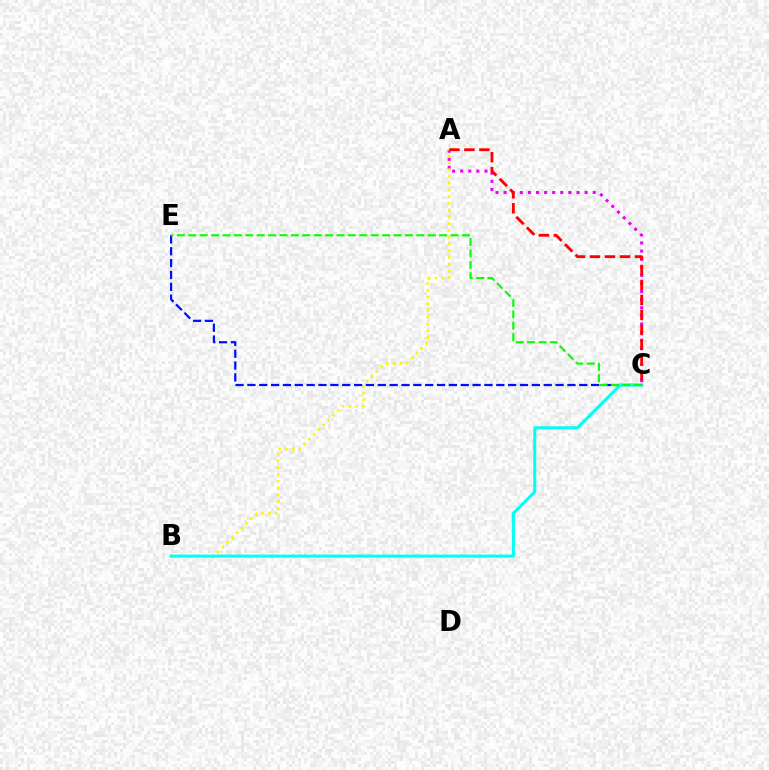{('A', 'C'): [{'color': '#ee00ff', 'line_style': 'dotted', 'thickness': 2.2}, {'color': '#ff0000', 'line_style': 'dashed', 'thickness': 2.04}], ('A', 'B'): [{'color': '#fcf500', 'line_style': 'dotted', 'thickness': 1.84}], ('C', 'E'): [{'color': '#0010ff', 'line_style': 'dashed', 'thickness': 1.61}, {'color': '#08ff00', 'line_style': 'dashed', 'thickness': 1.55}], ('B', 'C'): [{'color': '#00fff6', 'line_style': 'solid', 'thickness': 2.19}]}